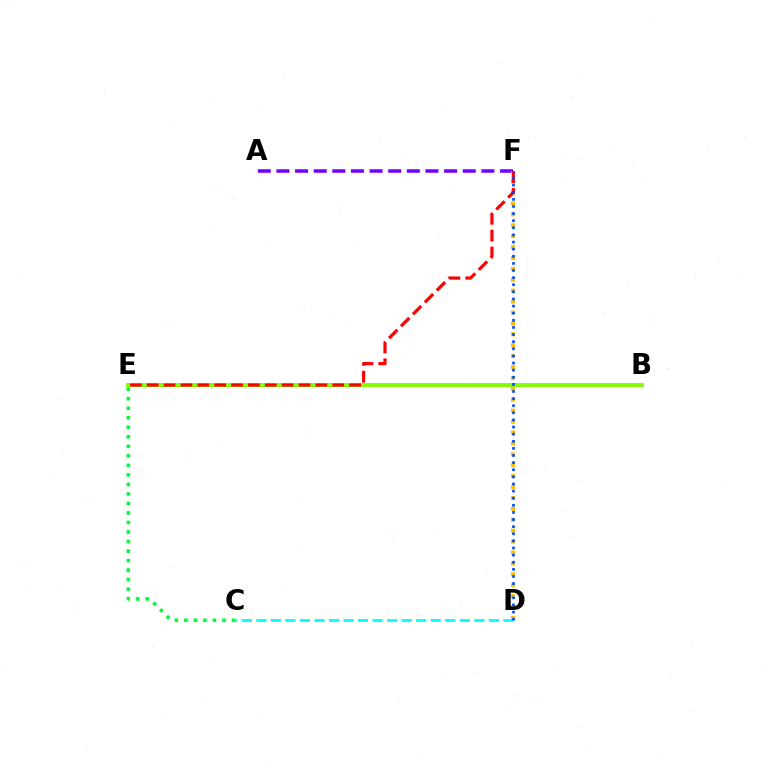{('A', 'F'): [{'color': '#7200ff', 'line_style': 'dashed', 'thickness': 2.53}], ('D', 'F'): [{'color': '#ffbd00', 'line_style': 'dotted', 'thickness': 2.96}, {'color': '#004bff', 'line_style': 'dotted', 'thickness': 1.93}], ('B', 'E'): [{'color': '#ff00cf', 'line_style': 'solid', 'thickness': 2.16}, {'color': '#84ff00', 'line_style': 'solid', 'thickness': 2.81}], ('C', 'D'): [{'color': '#00fff6', 'line_style': 'dashed', 'thickness': 1.97}], ('E', 'F'): [{'color': '#ff0000', 'line_style': 'dashed', 'thickness': 2.29}], ('C', 'E'): [{'color': '#00ff39', 'line_style': 'dotted', 'thickness': 2.59}]}